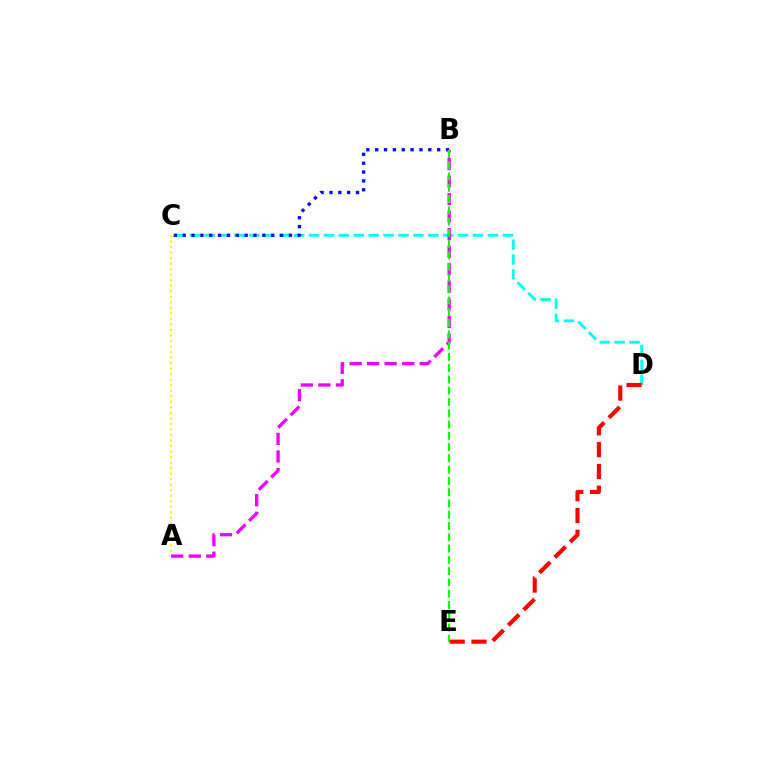{('C', 'D'): [{'color': '#00fff6', 'line_style': 'dashed', 'thickness': 2.02}], ('D', 'E'): [{'color': '#ff0000', 'line_style': 'dashed', 'thickness': 2.96}], ('A', 'C'): [{'color': '#fcf500', 'line_style': 'dotted', 'thickness': 1.5}], ('B', 'C'): [{'color': '#0010ff', 'line_style': 'dotted', 'thickness': 2.4}], ('A', 'B'): [{'color': '#ee00ff', 'line_style': 'dashed', 'thickness': 2.38}], ('B', 'E'): [{'color': '#08ff00', 'line_style': 'dashed', 'thickness': 1.53}]}